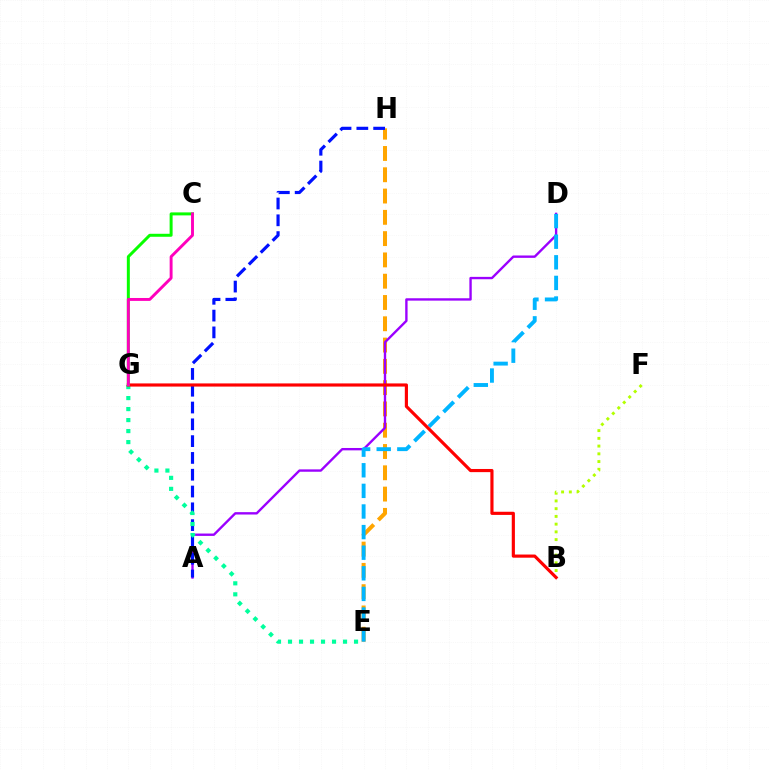{('E', 'H'): [{'color': '#ffa500', 'line_style': 'dashed', 'thickness': 2.89}], ('A', 'D'): [{'color': '#9b00ff', 'line_style': 'solid', 'thickness': 1.71}], ('A', 'H'): [{'color': '#0010ff', 'line_style': 'dashed', 'thickness': 2.28}], ('B', 'F'): [{'color': '#b3ff00', 'line_style': 'dotted', 'thickness': 2.1}], ('D', 'E'): [{'color': '#00b5ff', 'line_style': 'dashed', 'thickness': 2.8}], ('E', 'G'): [{'color': '#00ff9d', 'line_style': 'dotted', 'thickness': 2.99}], ('B', 'G'): [{'color': '#ff0000', 'line_style': 'solid', 'thickness': 2.27}], ('C', 'G'): [{'color': '#08ff00', 'line_style': 'solid', 'thickness': 2.15}, {'color': '#ff00bd', 'line_style': 'solid', 'thickness': 2.1}]}